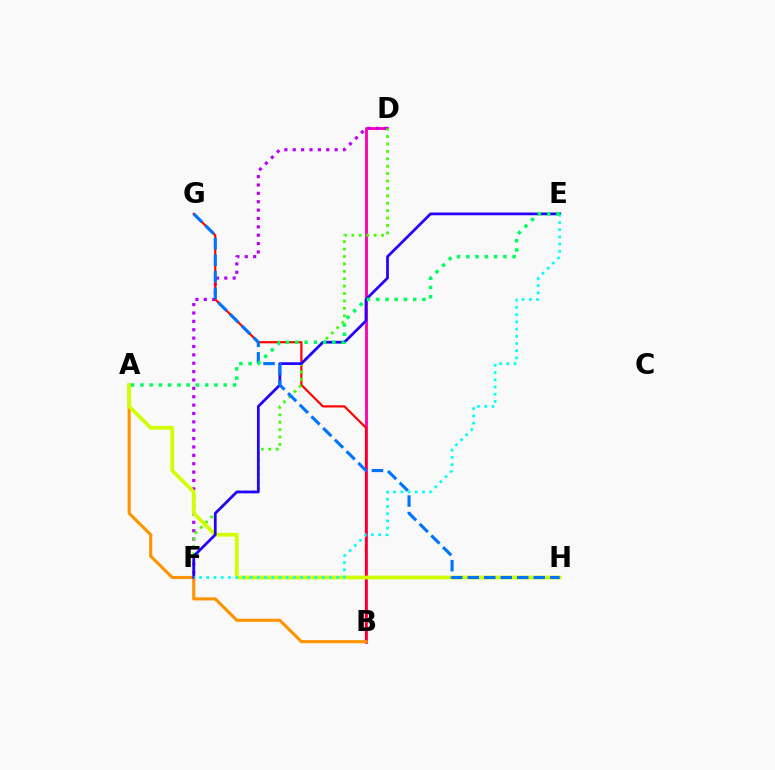{('B', 'D'): [{'color': '#ff00ac', 'line_style': 'solid', 'thickness': 2.04}], ('D', 'F'): [{'color': '#b900ff', 'line_style': 'dotted', 'thickness': 2.28}, {'color': '#3dff00', 'line_style': 'dotted', 'thickness': 2.01}], ('B', 'G'): [{'color': '#ff0000', 'line_style': 'solid', 'thickness': 1.56}], ('A', 'B'): [{'color': '#ff9400', 'line_style': 'solid', 'thickness': 2.25}], ('A', 'H'): [{'color': '#d1ff00', 'line_style': 'solid', 'thickness': 2.69}], ('E', 'F'): [{'color': '#2500ff', 'line_style': 'solid', 'thickness': 1.97}, {'color': '#00fff6', 'line_style': 'dotted', 'thickness': 1.96}], ('G', 'H'): [{'color': '#0074ff', 'line_style': 'dashed', 'thickness': 2.24}], ('A', 'E'): [{'color': '#00ff5c', 'line_style': 'dotted', 'thickness': 2.52}]}